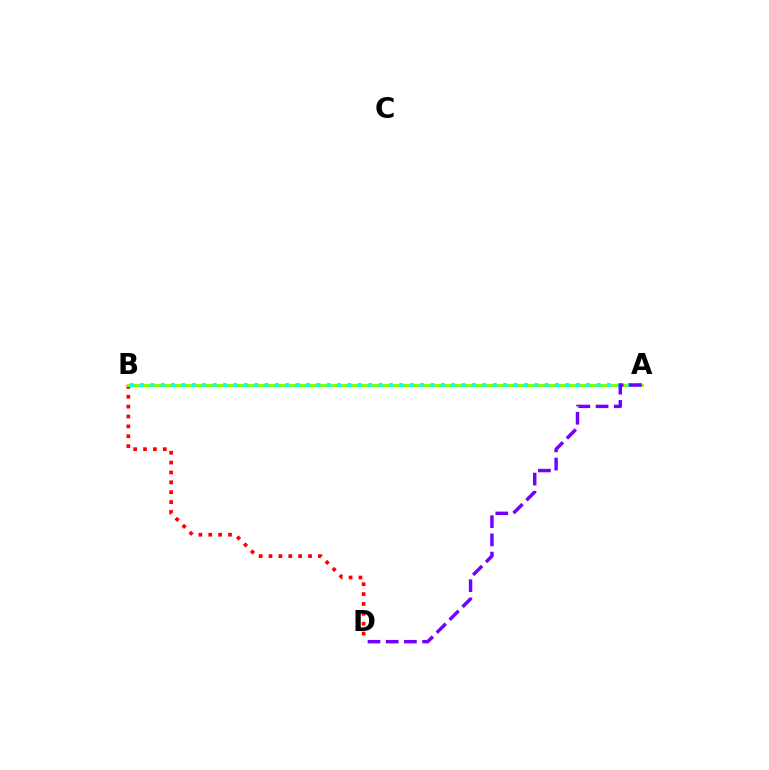{('B', 'D'): [{'color': '#ff0000', 'line_style': 'dotted', 'thickness': 2.68}], ('A', 'B'): [{'color': '#84ff00', 'line_style': 'solid', 'thickness': 2.12}, {'color': '#00fff6', 'line_style': 'dotted', 'thickness': 2.82}], ('A', 'D'): [{'color': '#7200ff', 'line_style': 'dashed', 'thickness': 2.47}]}